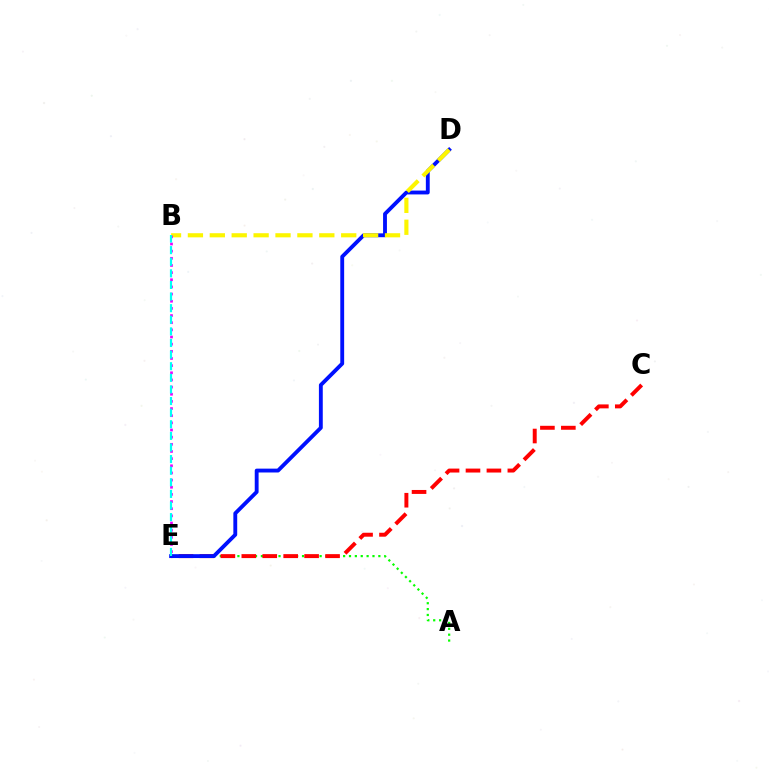{('A', 'E'): [{'color': '#08ff00', 'line_style': 'dotted', 'thickness': 1.6}], ('C', 'E'): [{'color': '#ff0000', 'line_style': 'dashed', 'thickness': 2.84}], ('D', 'E'): [{'color': '#0010ff', 'line_style': 'solid', 'thickness': 2.78}], ('B', 'D'): [{'color': '#fcf500', 'line_style': 'dashed', 'thickness': 2.98}], ('B', 'E'): [{'color': '#ee00ff', 'line_style': 'dotted', 'thickness': 1.94}, {'color': '#00fff6', 'line_style': 'dashed', 'thickness': 1.58}]}